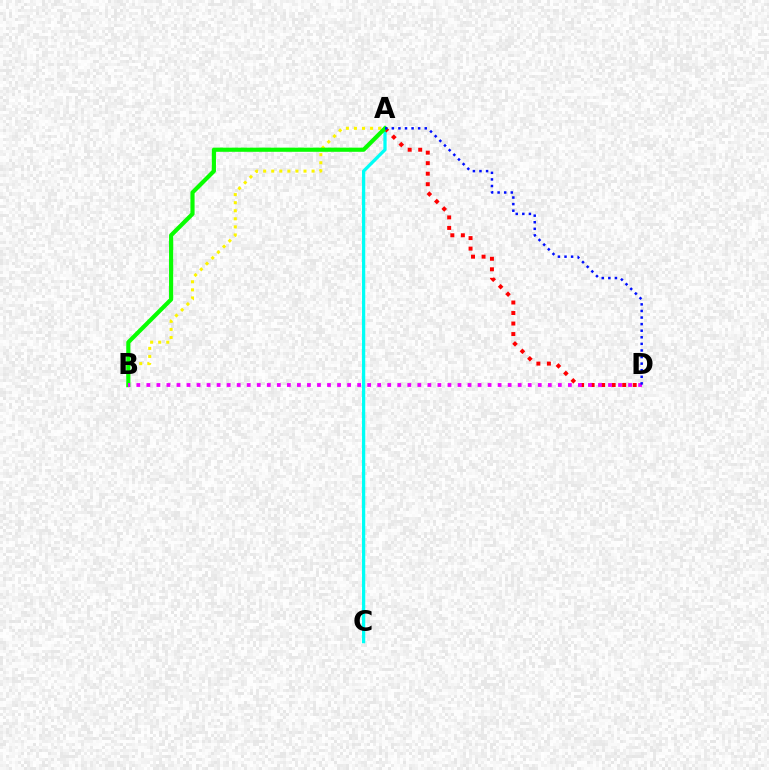{('A', 'C'): [{'color': '#00fff6', 'line_style': 'solid', 'thickness': 2.35}], ('A', 'D'): [{'color': '#ff0000', 'line_style': 'dotted', 'thickness': 2.86}, {'color': '#0010ff', 'line_style': 'dotted', 'thickness': 1.79}], ('A', 'B'): [{'color': '#fcf500', 'line_style': 'dotted', 'thickness': 2.19}, {'color': '#08ff00', 'line_style': 'solid', 'thickness': 2.99}], ('B', 'D'): [{'color': '#ee00ff', 'line_style': 'dotted', 'thickness': 2.73}]}